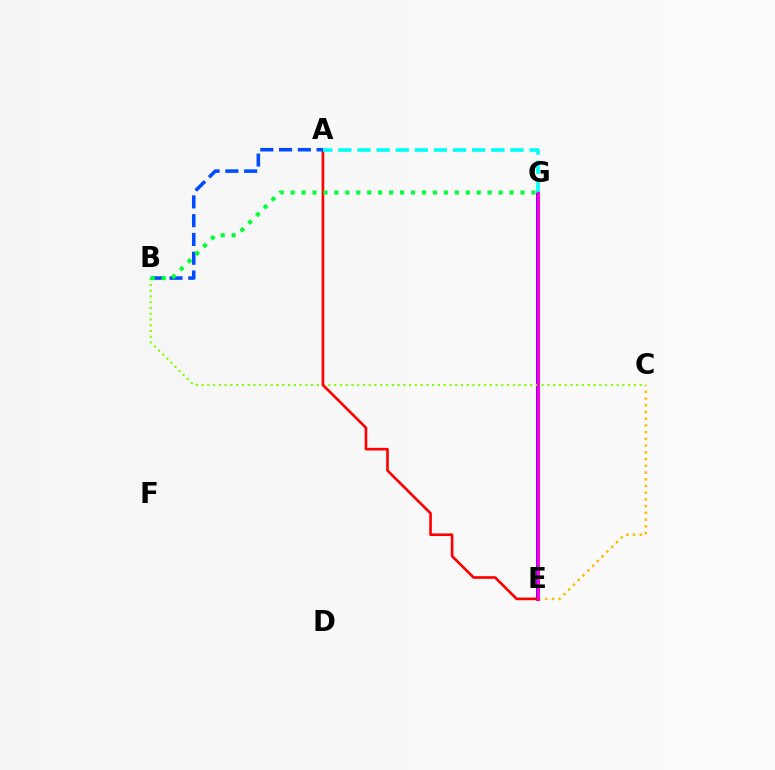{('C', 'E'): [{'color': '#ffbd00', 'line_style': 'dotted', 'thickness': 1.83}], ('E', 'G'): [{'color': '#7200ff', 'line_style': 'solid', 'thickness': 2.83}, {'color': '#ff00cf', 'line_style': 'solid', 'thickness': 2.13}], ('B', 'C'): [{'color': '#84ff00', 'line_style': 'dotted', 'thickness': 1.57}], ('A', 'E'): [{'color': '#ff0000', 'line_style': 'solid', 'thickness': 1.9}], ('A', 'G'): [{'color': '#00fff6', 'line_style': 'dashed', 'thickness': 2.6}], ('A', 'B'): [{'color': '#004bff', 'line_style': 'dashed', 'thickness': 2.55}], ('B', 'G'): [{'color': '#00ff39', 'line_style': 'dotted', 'thickness': 2.97}]}